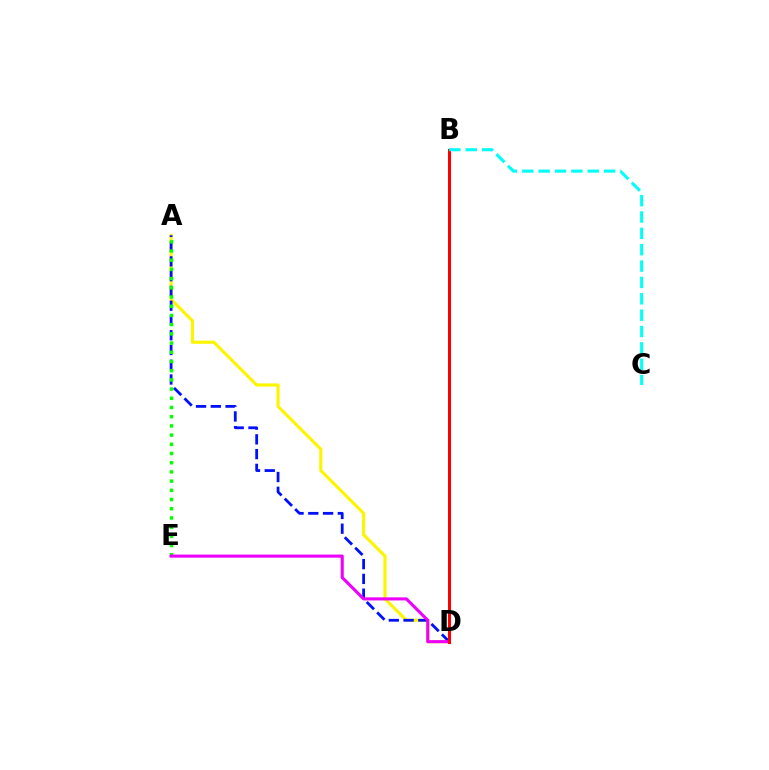{('A', 'D'): [{'color': '#fcf500', 'line_style': 'solid', 'thickness': 2.25}, {'color': '#0010ff', 'line_style': 'dashed', 'thickness': 2.01}], ('A', 'E'): [{'color': '#08ff00', 'line_style': 'dotted', 'thickness': 2.5}], ('D', 'E'): [{'color': '#ee00ff', 'line_style': 'solid', 'thickness': 2.22}], ('B', 'D'): [{'color': '#ff0000', 'line_style': 'solid', 'thickness': 2.18}], ('B', 'C'): [{'color': '#00fff6', 'line_style': 'dashed', 'thickness': 2.22}]}